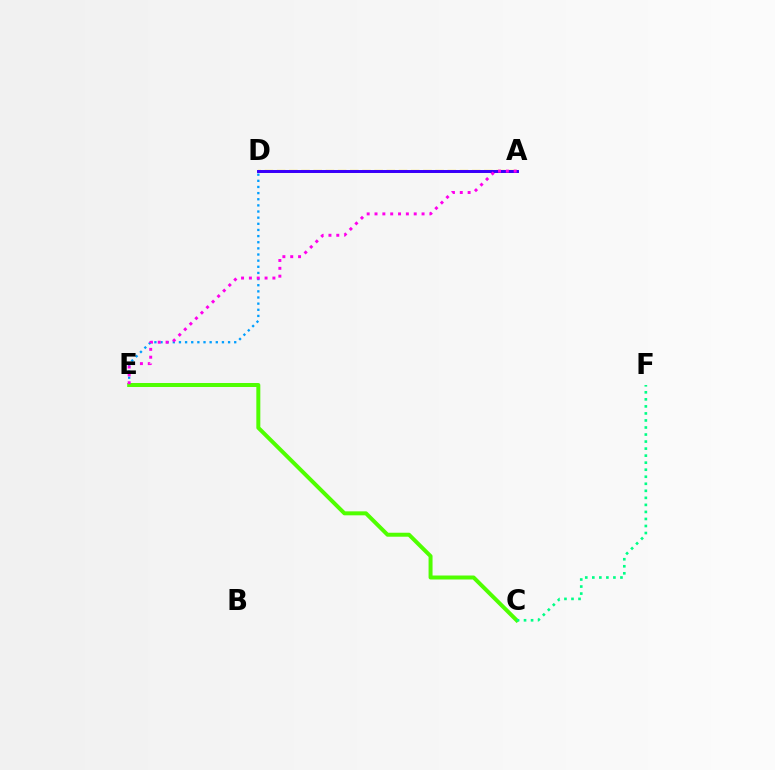{('D', 'E'): [{'color': '#009eff', 'line_style': 'dotted', 'thickness': 1.67}], ('A', 'D'): [{'color': '#ffd500', 'line_style': 'dashed', 'thickness': 1.66}, {'color': '#ff0000', 'line_style': 'solid', 'thickness': 1.81}, {'color': '#3700ff', 'line_style': 'solid', 'thickness': 2.11}], ('C', 'E'): [{'color': '#4fff00', 'line_style': 'solid', 'thickness': 2.86}], ('C', 'F'): [{'color': '#00ff86', 'line_style': 'dotted', 'thickness': 1.91}], ('A', 'E'): [{'color': '#ff00ed', 'line_style': 'dotted', 'thickness': 2.13}]}